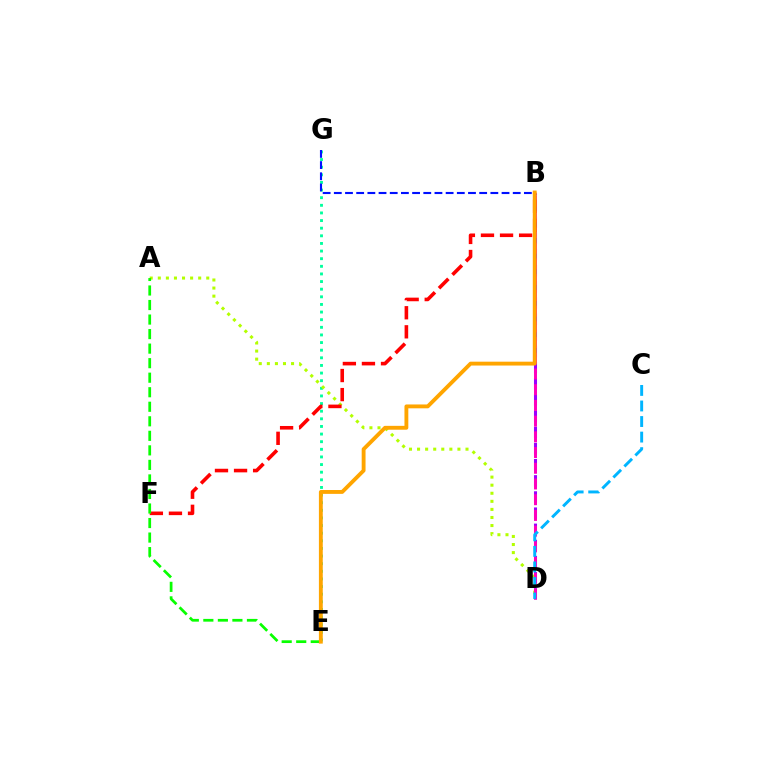{('E', 'G'): [{'color': '#00ff9d', 'line_style': 'dotted', 'thickness': 2.07}], ('A', 'D'): [{'color': '#b3ff00', 'line_style': 'dotted', 'thickness': 2.19}], ('B', 'D'): [{'color': '#9b00ff', 'line_style': 'dashed', 'thickness': 2.19}, {'color': '#ff00bd', 'line_style': 'dashed', 'thickness': 2.14}], ('C', 'D'): [{'color': '#00b5ff', 'line_style': 'dashed', 'thickness': 2.11}], ('B', 'F'): [{'color': '#ff0000', 'line_style': 'dashed', 'thickness': 2.59}], ('B', 'G'): [{'color': '#0010ff', 'line_style': 'dashed', 'thickness': 1.52}], ('A', 'E'): [{'color': '#08ff00', 'line_style': 'dashed', 'thickness': 1.97}], ('B', 'E'): [{'color': '#ffa500', 'line_style': 'solid', 'thickness': 2.78}]}